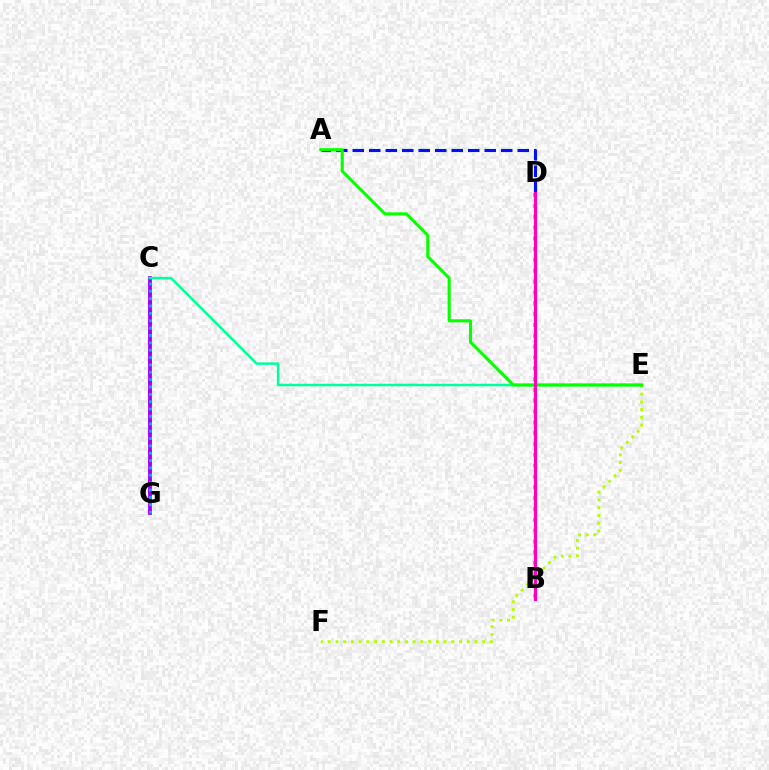{('C', 'G'): [{'color': '#ff0000', 'line_style': 'dotted', 'thickness': 2.7}, {'color': '#9b00ff', 'line_style': 'solid', 'thickness': 2.73}, {'color': '#00b5ff', 'line_style': 'dotted', 'thickness': 2.0}], ('A', 'D'): [{'color': '#0010ff', 'line_style': 'dashed', 'thickness': 2.24}], ('B', 'D'): [{'color': '#ffa500', 'line_style': 'dotted', 'thickness': 2.94}, {'color': '#ff00bd', 'line_style': 'solid', 'thickness': 2.28}], ('E', 'F'): [{'color': '#b3ff00', 'line_style': 'dotted', 'thickness': 2.1}], ('C', 'E'): [{'color': '#00ff9d', 'line_style': 'solid', 'thickness': 1.78}], ('A', 'E'): [{'color': '#08ff00', 'line_style': 'solid', 'thickness': 2.22}]}